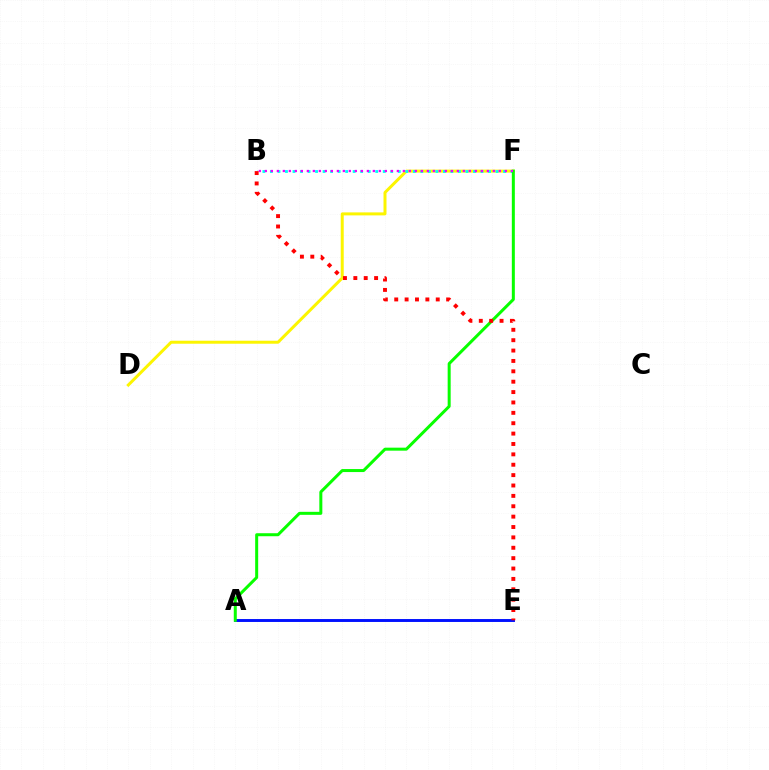{('D', 'F'): [{'color': '#fcf500', 'line_style': 'solid', 'thickness': 2.15}], ('A', 'E'): [{'color': '#0010ff', 'line_style': 'solid', 'thickness': 2.11}], ('B', 'F'): [{'color': '#00fff6', 'line_style': 'dotted', 'thickness': 2.04}, {'color': '#ee00ff', 'line_style': 'dotted', 'thickness': 1.63}], ('A', 'F'): [{'color': '#08ff00', 'line_style': 'solid', 'thickness': 2.17}], ('B', 'E'): [{'color': '#ff0000', 'line_style': 'dotted', 'thickness': 2.82}]}